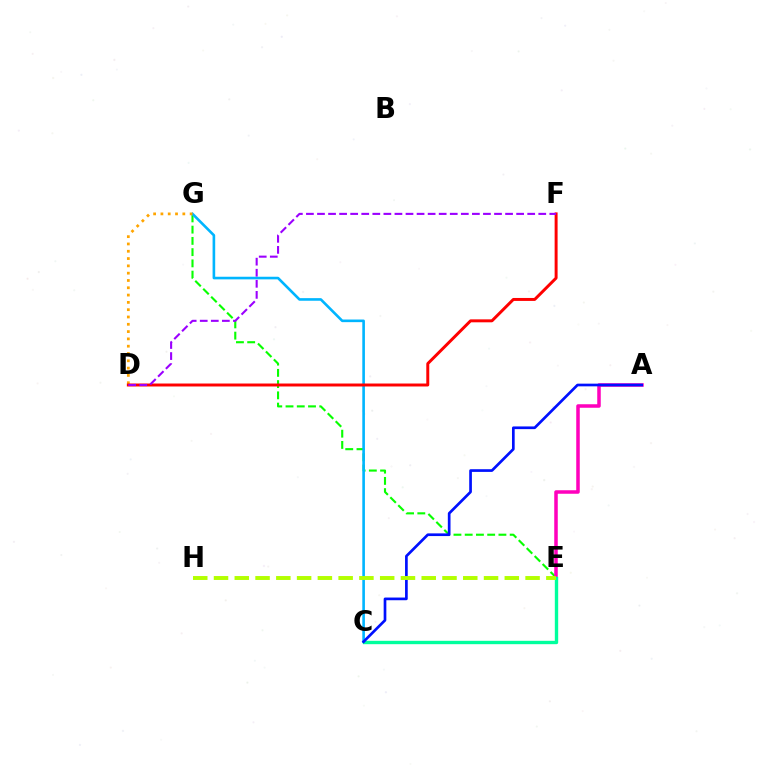{('E', 'G'): [{'color': '#08ff00', 'line_style': 'dashed', 'thickness': 1.53}], ('C', 'G'): [{'color': '#00b5ff', 'line_style': 'solid', 'thickness': 1.89}], ('A', 'E'): [{'color': '#ff00bd', 'line_style': 'solid', 'thickness': 2.53}], ('C', 'E'): [{'color': '#00ff9d', 'line_style': 'solid', 'thickness': 2.42}], ('D', 'G'): [{'color': '#ffa500', 'line_style': 'dotted', 'thickness': 1.98}], ('D', 'F'): [{'color': '#ff0000', 'line_style': 'solid', 'thickness': 2.13}, {'color': '#9b00ff', 'line_style': 'dashed', 'thickness': 1.5}], ('A', 'C'): [{'color': '#0010ff', 'line_style': 'solid', 'thickness': 1.94}], ('E', 'H'): [{'color': '#b3ff00', 'line_style': 'dashed', 'thickness': 2.82}]}